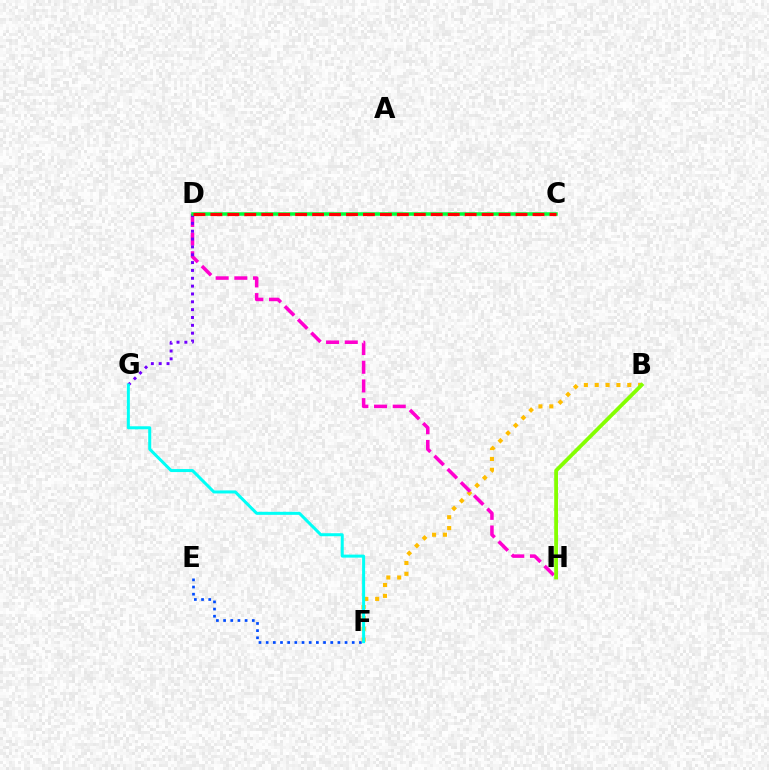{('E', 'F'): [{'color': '#004bff', 'line_style': 'dotted', 'thickness': 1.95}], ('B', 'F'): [{'color': '#ffbd00', 'line_style': 'dotted', 'thickness': 2.95}], ('D', 'H'): [{'color': '#ff00cf', 'line_style': 'dashed', 'thickness': 2.54}], ('D', 'G'): [{'color': '#7200ff', 'line_style': 'dotted', 'thickness': 2.13}], ('B', 'H'): [{'color': '#84ff00', 'line_style': 'solid', 'thickness': 2.74}], ('C', 'D'): [{'color': '#00ff39', 'line_style': 'solid', 'thickness': 2.53}, {'color': '#ff0000', 'line_style': 'dashed', 'thickness': 2.3}], ('F', 'G'): [{'color': '#00fff6', 'line_style': 'solid', 'thickness': 2.17}]}